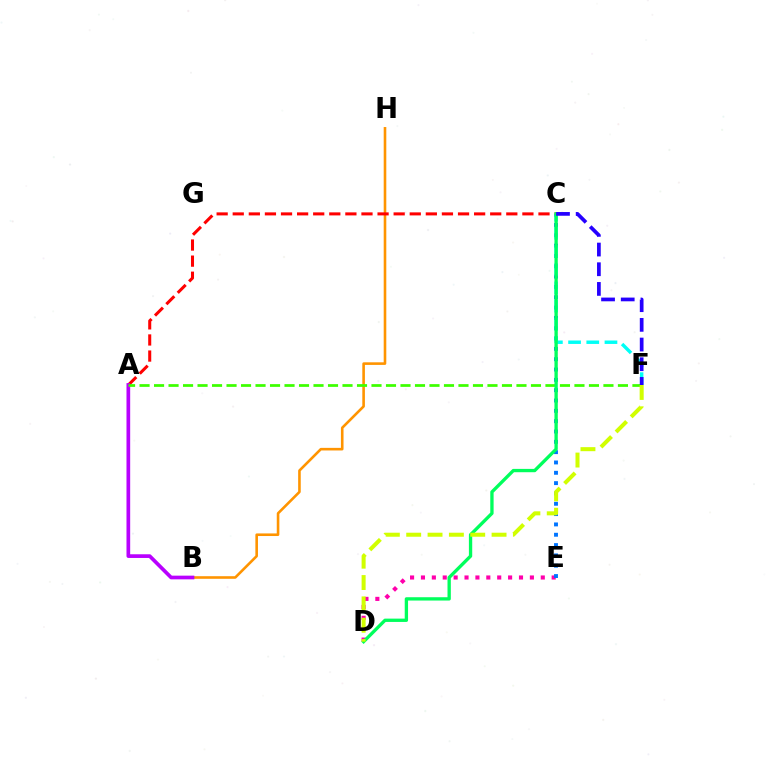{('B', 'H'): [{'color': '#ff9400', 'line_style': 'solid', 'thickness': 1.87}], ('D', 'E'): [{'color': '#ff00ac', 'line_style': 'dotted', 'thickness': 2.96}], ('C', 'E'): [{'color': '#0074ff', 'line_style': 'dotted', 'thickness': 2.81}], ('A', 'C'): [{'color': '#ff0000', 'line_style': 'dashed', 'thickness': 2.19}], ('A', 'B'): [{'color': '#b900ff', 'line_style': 'solid', 'thickness': 2.66}], ('A', 'F'): [{'color': '#3dff00', 'line_style': 'dashed', 'thickness': 1.97}], ('C', 'F'): [{'color': '#00fff6', 'line_style': 'dashed', 'thickness': 2.47}, {'color': '#2500ff', 'line_style': 'dashed', 'thickness': 2.67}], ('C', 'D'): [{'color': '#00ff5c', 'line_style': 'solid', 'thickness': 2.39}], ('D', 'F'): [{'color': '#d1ff00', 'line_style': 'dashed', 'thickness': 2.9}]}